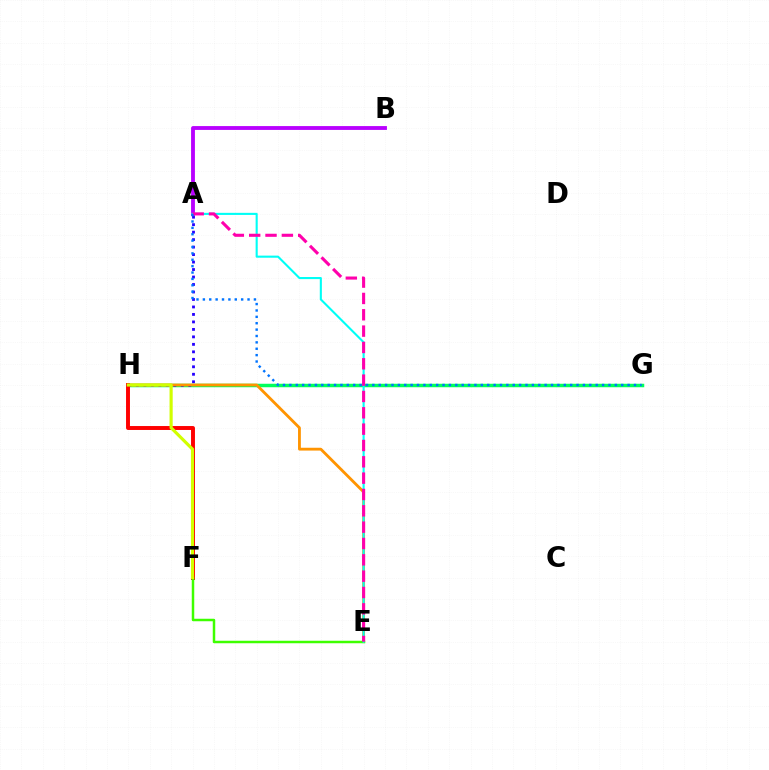{('G', 'H'): [{'color': '#00ff5c', 'line_style': 'solid', 'thickness': 2.51}], ('A', 'H'): [{'color': '#2500ff', 'line_style': 'dotted', 'thickness': 2.03}], ('E', 'H'): [{'color': '#ff9400', 'line_style': 'solid', 'thickness': 2.03}], ('F', 'H'): [{'color': '#ff0000', 'line_style': 'solid', 'thickness': 2.83}, {'color': '#d1ff00', 'line_style': 'solid', 'thickness': 2.27}], ('E', 'F'): [{'color': '#3dff00', 'line_style': 'solid', 'thickness': 1.79}], ('A', 'B'): [{'color': '#b900ff', 'line_style': 'solid', 'thickness': 2.77}], ('A', 'E'): [{'color': '#00fff6', 'line_style': 'solid', 'thickness': 1.51}, {'color': '#ff00ac', 'line_style': 'dashed', 'thickness': 2.22}], ('A', 'G'): [{'color': '#0074ff', 'line_style': 'dotted', 'thickness': 1.73}]}